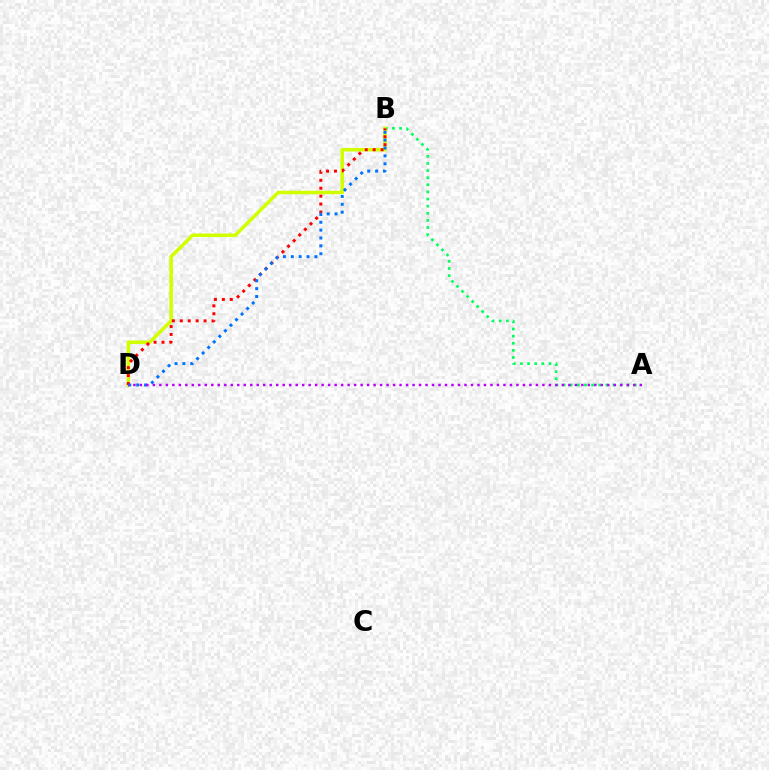{('A', 'B'): [{'color': '#00ff5c', 'line_style': 'dotted', 'thickness': 1.93}], ('B', 'D'): [{'color': '#d1ff00', 'line_style': 'solid', 'thickness': 2.54}, {'color': '#ff0000', 'line_style': 'dotted', 'thickness': 2.15}, {'color': '#0074ff', 'line_style': 'dotted', 'thickness': 2.14}], ('A', 'D'): [{'color': '#b900ff', 'line_style': 'dotted', 'thickness': 1.76}]}